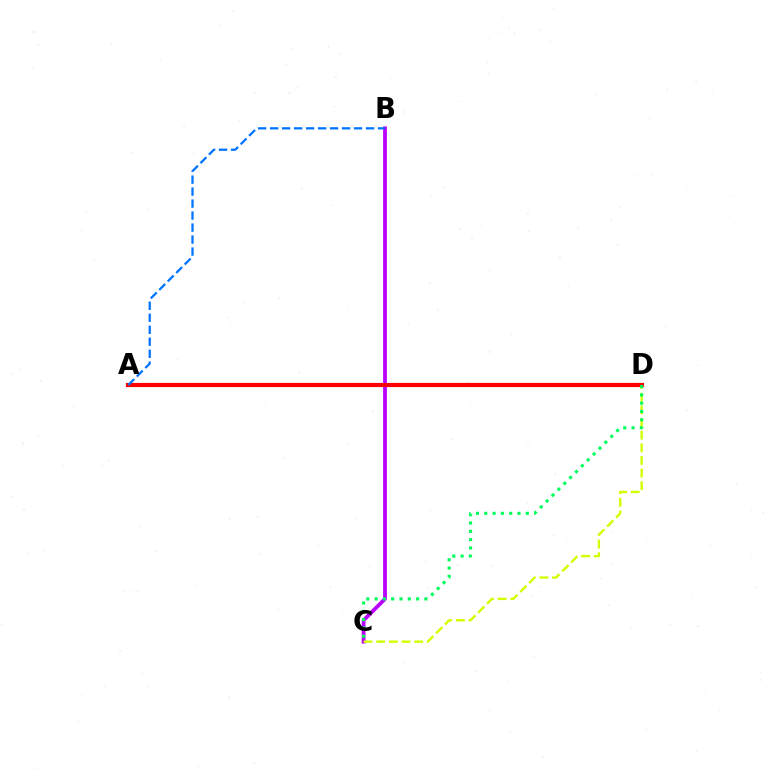{('B', 'C'): [{'color': '#b900ff', 'line_style': 'solid', 'thickness': 2.73}], ('C', 'D'): [{'color': '#d1ff00', 'line_style': 'dashed', 'thickness': 1.72}, {'color': '#00ff5c', 'line_style': 'dotted', 'thickness': 2.26}], ('A', 'D'): [{'color': '#ff0000', 'line_style': 'solid', 'thickness': 3.0}], ('A', 'B'): [{'color': '#0074ff', 'line_style': 'dashed', 'thickness': 1.63}]}